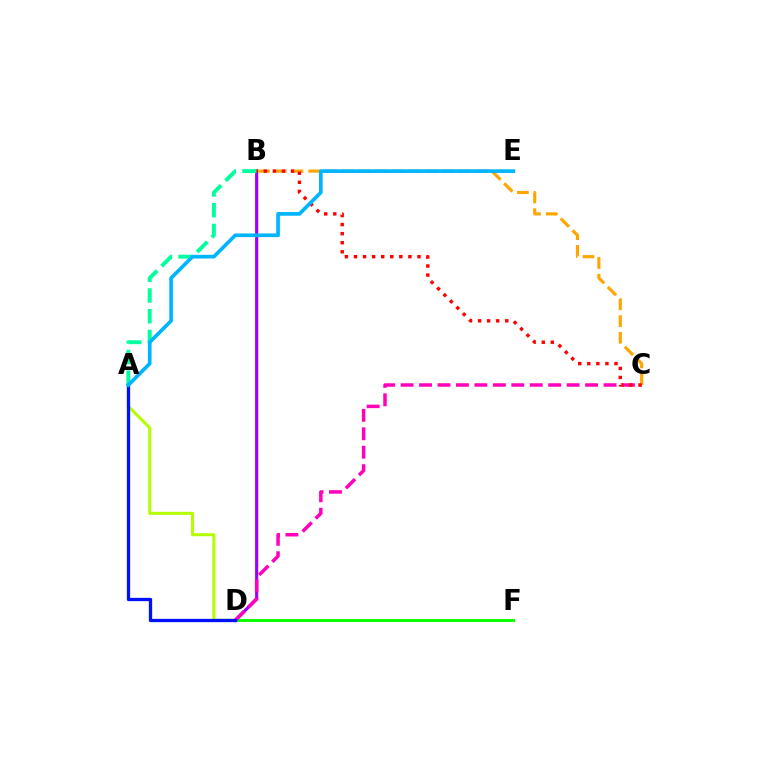{('B', 'D'): [{'color': '#9b00ff', 'line_style': 'solid', 'thickness': 2.26}], ('D', 'F'): [{'color': '#08ff00', 'line_style': 'solid', 'thickness': 2.14}], ('A', 'D'): [{'color': '#b3ff00', 'line_style': 'solid', 'thickness': 2.17}, {'color': '#0010ff', 'line_style': 'solid', 'thickness': 2.37}], ('A', 'B'): [{'color': '#00ff9d', 'line_style': 'dashed', 'thickness': 2.82}], ('C', 'D'): [{'color': '#ff00bd', 'line_style': 'dashed', 'thickness': 2.51}], ('B', 'C'): [{'color': '#ffa500', 'line_style': 'dashed', 'thickness': 2.27}, {'color': '#ff0000', 'line_style': 'dotted', 'thickness': 2.46}], ('A', 'E'): [{'color': '#00b5ff', 'line_style': 'solid', 'thickness': 2.64}]}